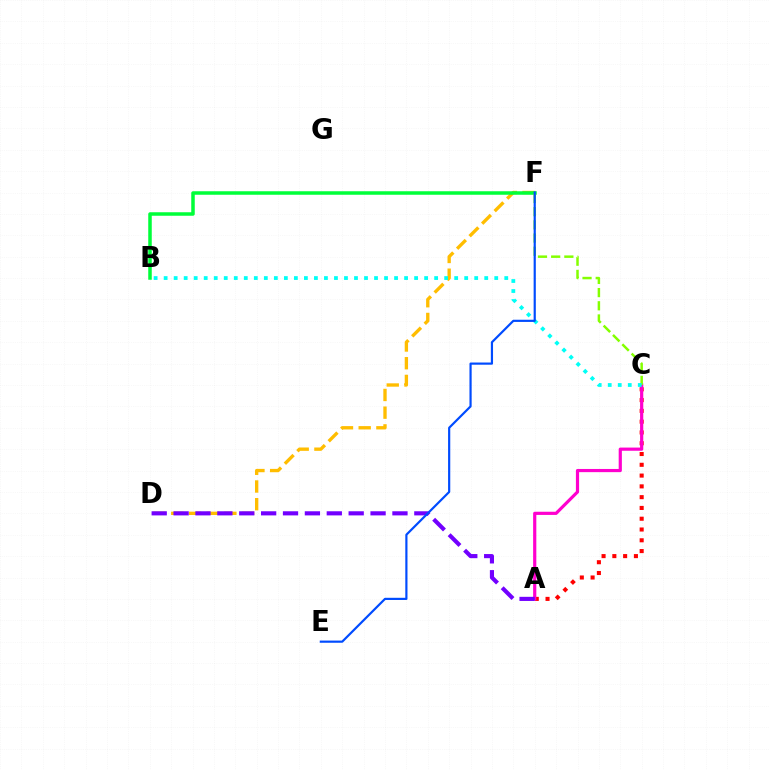{('A', 'C'): [{'color': '#ff0000', 'line_style': 'dotted', 'thickness': 2.93}, {'color': '#ff00cf', 'line_style': 'solid', 'thickness': 2.29}], ('D', 'F'): [{'color': '#ffbd00', 'line_style': 'dashed', 'thickness': 2.41}], ('B', 'F'): [{'color': '#00ff39', 'line_style': 'solid', 'thickness': 2.53}], ('C', 'F'): [{'color': '#84ff00', 'line_style': 'dashed', 'thickness': 1.79}], ('A', 'D'): [{'color': '#7200ff', 'line_style': 'dashed', 'thickness': 2.97}], ('B', 'C'): [{'color': '#00fff6', 'line_style': 'dotted', 'thickness': 2.72}], ('E', 'F'): [{'color': '#004bff', 'line_style': 'solid', 'thickness': 1.57}]}